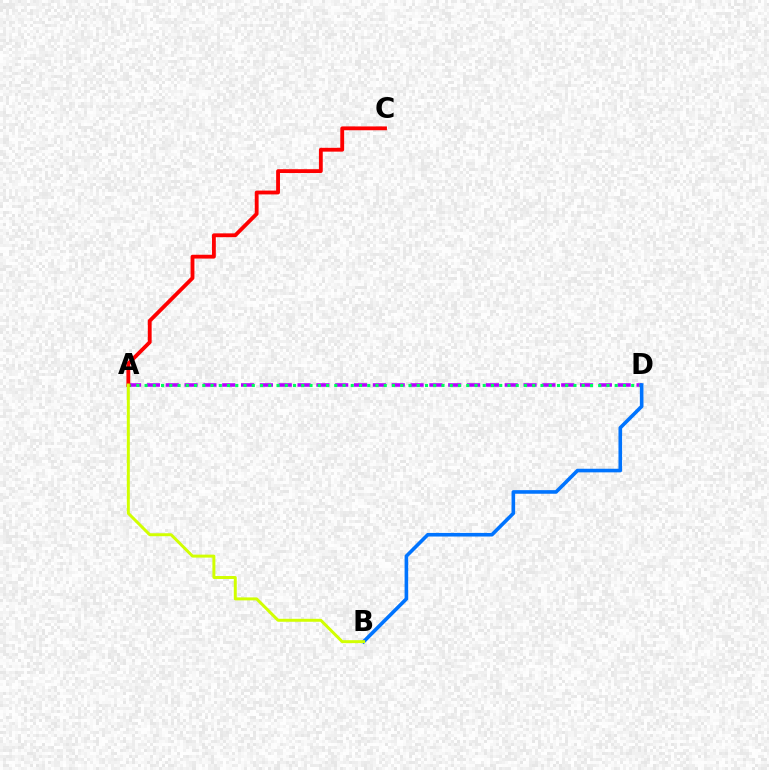{('A', 'D'): [{'color': '#b900ff', 'line_style': 'dashed', 'thickness': 2.56}, {'color': '#00ff5c', 'line_style': 'dotted', 'thickness': 2.24}], ('A', 'C'): [{'color': '#ff0000', 'line_style': 'solid', 'thickness': 2.76}], ('B', 'D'): [{'color': '#0074ff', 'line_style': 'solid', 'thickness': 2.59}], ('A', 'B'): [{'color': '#d1ff00', 'line_style': 'solid', 'thickness': 2.13}]}